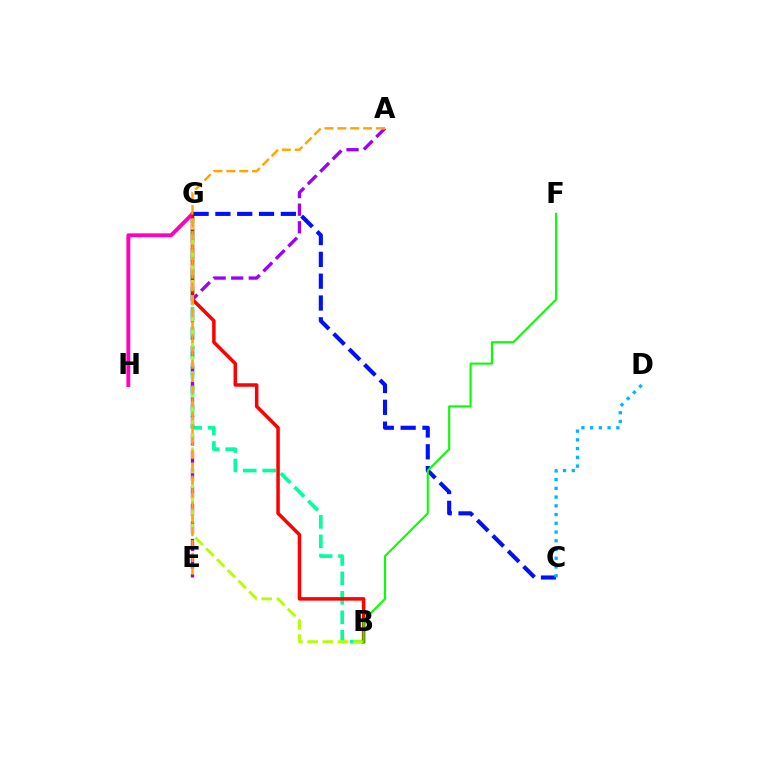{('B', 'G'): [{'color': '#00ff9d', 'line_style': 'dashed', 'thickness': 2.65}, {'color': '#ff0000', 'line_style': 'solid', 'thickness': 2.52}, {'color': '#b3ff00', 'line_style': 'dashed', 'thickness': 2.07}], ('G', 'H'): [{'color': '#ff00bd', 'line_style': 'solid', 'thickness': 2.8}], ('A', 'E'): [{'color': '#9b00ff', 'line_style': 'dashed', 'thickness': 2.39}, {'color': '#ffa500', 'line_style': 'dashed', 'thickness': 1.75}], ('C', 'G'): [{'color': '#0010ff', 'line_style': 'dashed', 'thickness': 2.96}], ('C', 'D'): [{'color': '#00b5ff', 'line_style': 'dotted', 'thickness': 2.37}], ('B', 'F'): [{'color': '#08ff00', 'line_style': 'solid', 'thickness': 1.52}]}